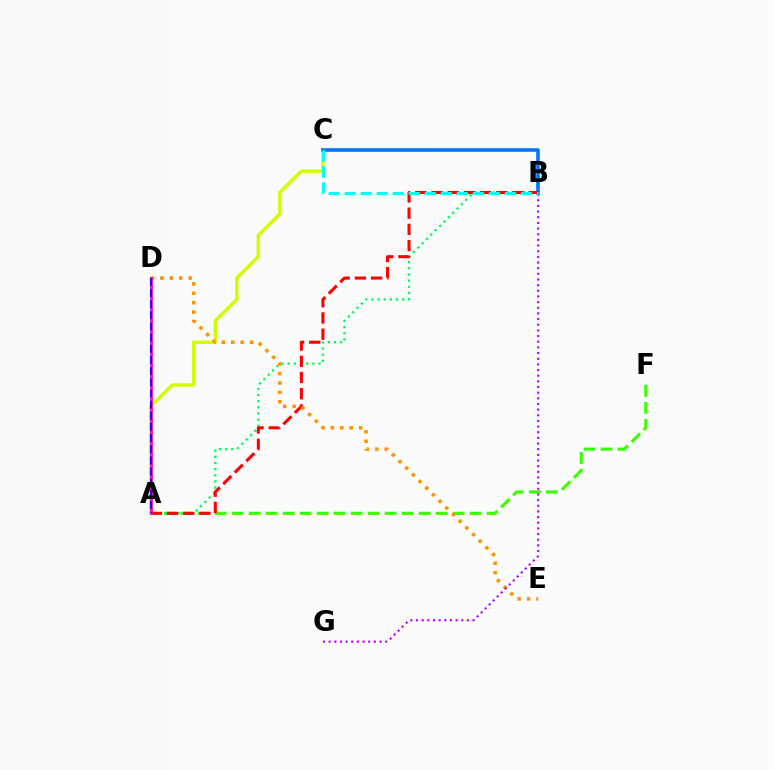{('A', 'C'): [{'color': '#d1ff00', 'line_style': 'solid', 'thickness': 2.49}], ('A', 'F'): [{'color': '#3dff00', 'line_style': 'dashed', 'thickness': 2.31}], ('A', 'B'): [{'color': '#00ff5c', 'line_style': 'dotted', 'thickness': 1.67}, {'color': '#ff0000', 'line_style': 'dashed', 'thickness': 2.2}], ('B', 'C'): [{'color': '#0074ff', 'line_style': 'solid', 'thickness': 2.59}, {'color': '#00fff6', 'line_style': 'dashed', 'thickness': 2.18}], ('D', 'E'): [{'color': '#ff9400', 'line_style': 'dotted', 'thickness': 2.56}], ('A', 'D'): [{'color': '#ff00ac', 'line_style': 'solid', 'thickness': 1.94}, {'color': '#2500ff', 'line_style': 'dashed', 'thickness': 1.52}], ('B', 'G'): [{'color': '#b900ff', 'line_style': 'dotted', 'thickness': 1.54}]}